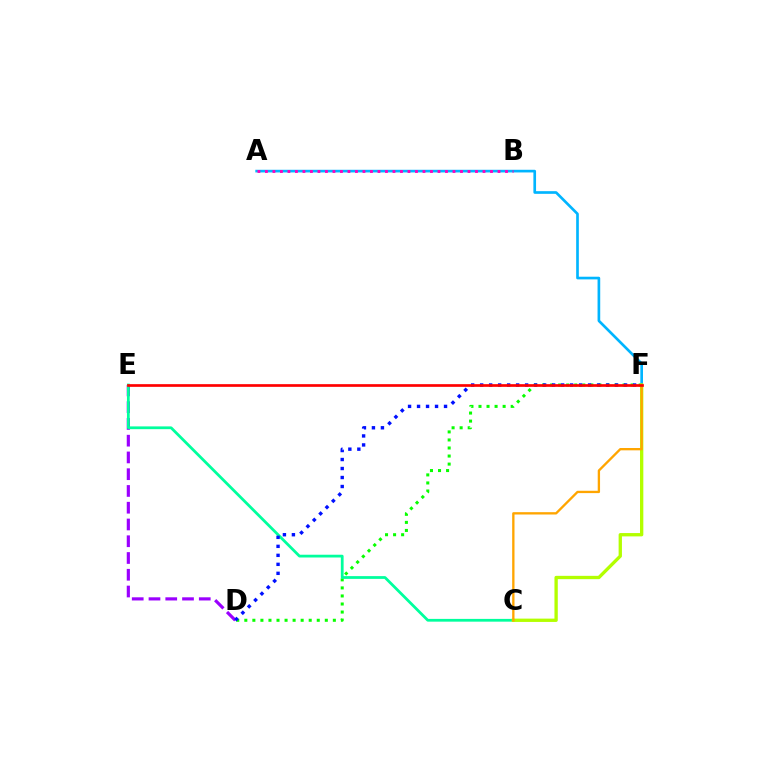{('A', 'F'): [{'color': '#00b5ff', 'line_style': 'solid', 'thickness': 1.92}], ('D', 'E'): [{'color': '#9b00ff', 'line_style': 'dashed', 'thickness': 2.28}], ('D', 'F'): [{'color': '#08ff00', 'line_style': 'dotted', 'thickness': 2.19}, {'color': '#0010ff', 'line_style': 'dotted', 'thickness': 2.44}], ('C', 'E'): [{'color': '#00ff9d', 'line_style': 'solid', 'thickness': 1.99}], ('A', 'B'): [{'color': '#ff00bd', 'line_style': 'dotted', 'thickness': 2.04}], ('C', 'F'): [{'color': '#b3ff00', 'line_style': 'solid', 'thickness': 2.39}, {'color': '#ffa500', 'line_style': 'solid', 'thickness': 1.68}], ('E', 'F'): [{'color': '#ff0000', 'line_style': 'solid', 'thickness': 1.94}]}